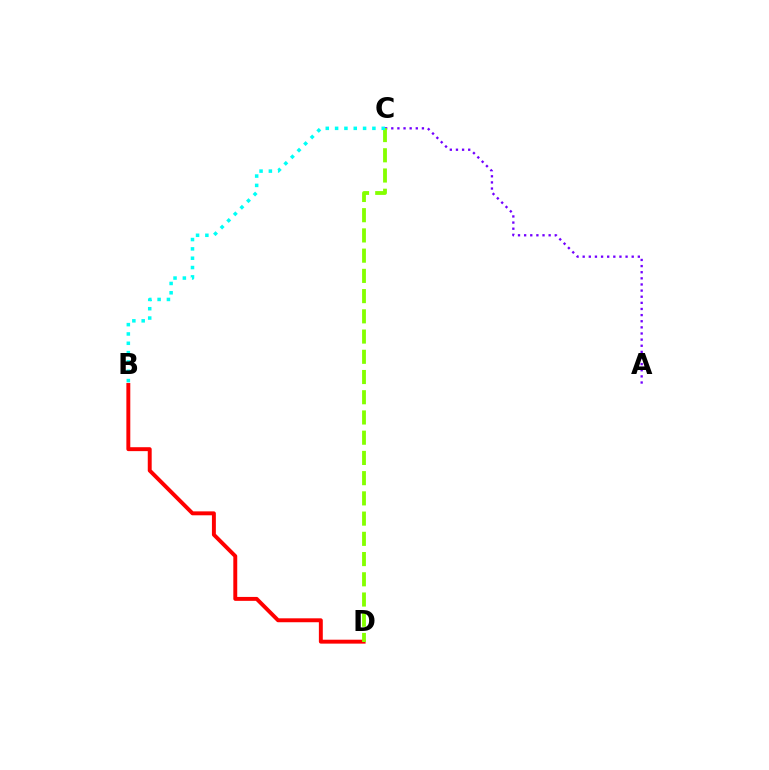{('A', 'C'): [{'color': '#7200ff', 'line_style': 'dotted', 'thickness': 1.66}], ('B', 'D'): [{'color': '#ff0000', 'line_style': 'solid', 'thickness': 2.82}], ('C', 'D'): [{'color': '#84ff00', 'line_style': 'dashed', 'thickness': 2.75}], ('B', 'C'): [{'color': '#00fff6', 'line_style': 'dotted', 'thickness': 2.53}]}